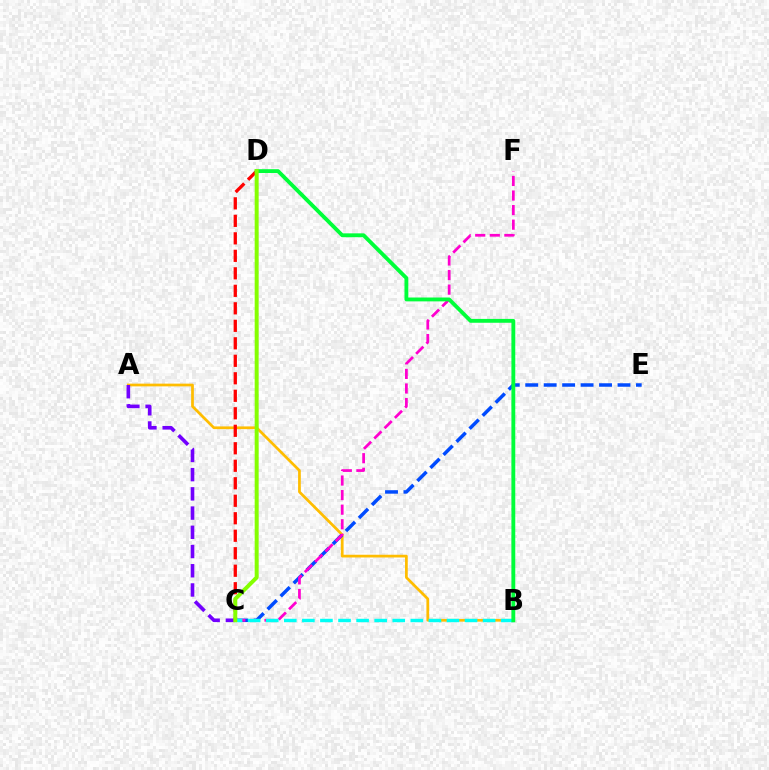{('A', 'B'): [{'color': '#ffbd00', 'line_style': 'solid', 'thickness': 1.96}], ('A', 'C'): [{'color': '#7200ff', 'line_style': 'dashed', 'thickness': 2.61}], ('C', 'E'): [{'color': '#004bff', 'line_style': 'dashed', 'thickness': 2.51}], ('C', 'F'): [{'color': '#ff00cf', 'line_style': 'dashed', 'thickness': 1.98}], ('C', 'D'): [{'color': '#ff0000', 'line_style': 'dashed', 'thickness': 2.38}, {'color': '#84ff00', 'line_style': 'solid', 'thickness': 2.86}], ('B', 'C'): [{'color': '#00fff6', 'line_style': 'dashed', 'thickness': 2.46}], ('B', 'D'): [{'color': '#00ff39', 'line_style': 'solid', 'thickness': 2.78}]}